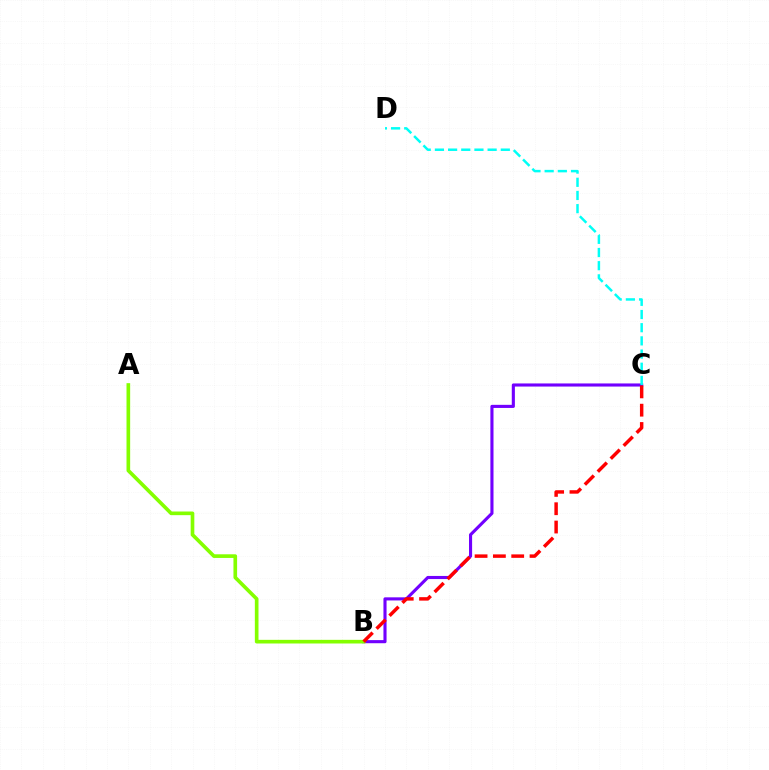{('B', 'C'): [{'color': '#7200ff', 'line_style': 'solid', 'thickness': 2.24}, {'color': '#ff0000', 'line_style': 'dashed', 'thickness': 2.49}], ('C', 'D'): [{'color': '#00fff6', 'line_style': 'dashed', 'thickness': 1.79}], ('A', 'B'): [{'color': '#84ff00', 'line_style': 'solid', 'thickness': 2.63}]}